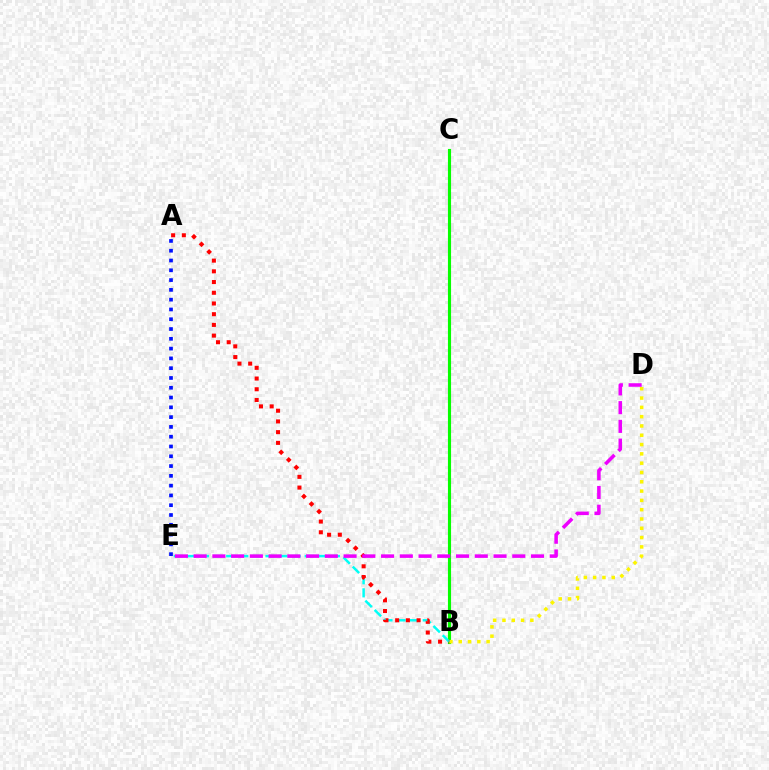{('B', 'C'): [{'color': '#08ff00', 'line_style': 'solid', 'thickness': 2.25}], ('B', 'D'): [{'color': '#fcf500', 'line_style': 'dotted', 'thickness': 2.53}], ('A', 'E'): [{'color': '#0010ff', 'line_style': 'dotted', 'thickness': 2.66}], ('B', 'E'): [{'color': '#00fff6', 'line_style': 'dashed', 'thickness': 1.78}], ('A', 'B'): [{'color': '#ff0000', 'line_style': 'dotted', 'thickness': 2.91}], ('D', 'E'): [{'color': '#ee00ff', 'line_style': 'dashed', 'thickness': 2.55}]}